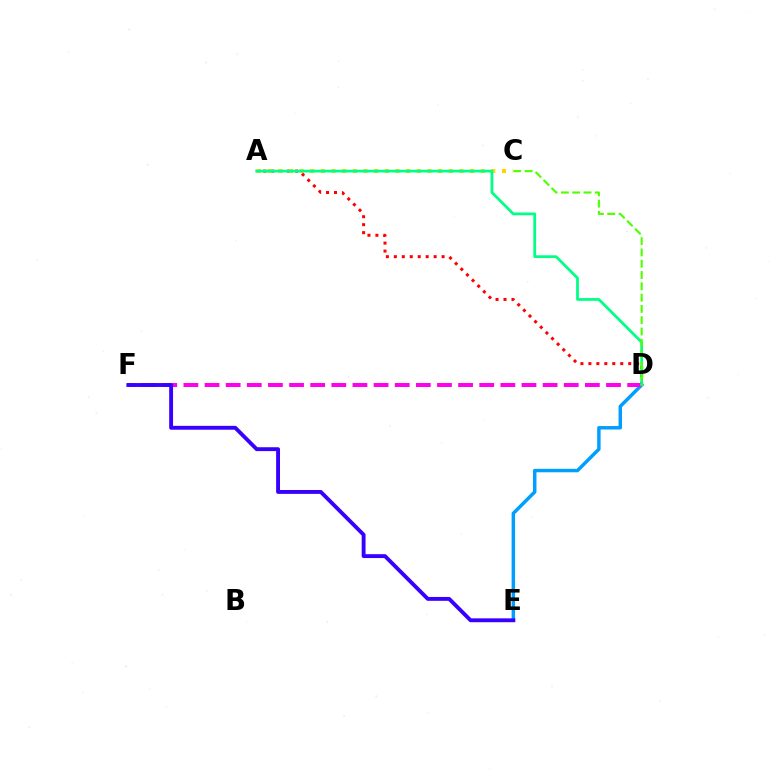{('D', 'E'): [{'color': '#009eff', 'line_style': 'solid', 'thickness': 2.49}], ('A', 'D'): [{'color': '#ff0000', 'line_style': 'dotted', 'thickness': 2.16}, {'color': '#00ff86', 'line_style': 'solid', 'thickness': 1.99}], ('A', 'C'): [{'color': '#ffd500', 'line_style': 'dotted', 'thickness': 2.89}], ('D', 'F'): [{'color': '#ff00ed', 'line_style': 'dashed', 'thickness': 2.87}], ('E', 'F'): [{'color': '#3700ff', 'line_style': 'solid', 'thickness': 2.79}], ('C', 'D'): [{'color': '#4fff00', 'line_style': 'dashed', 'thickness': 1.53}]}